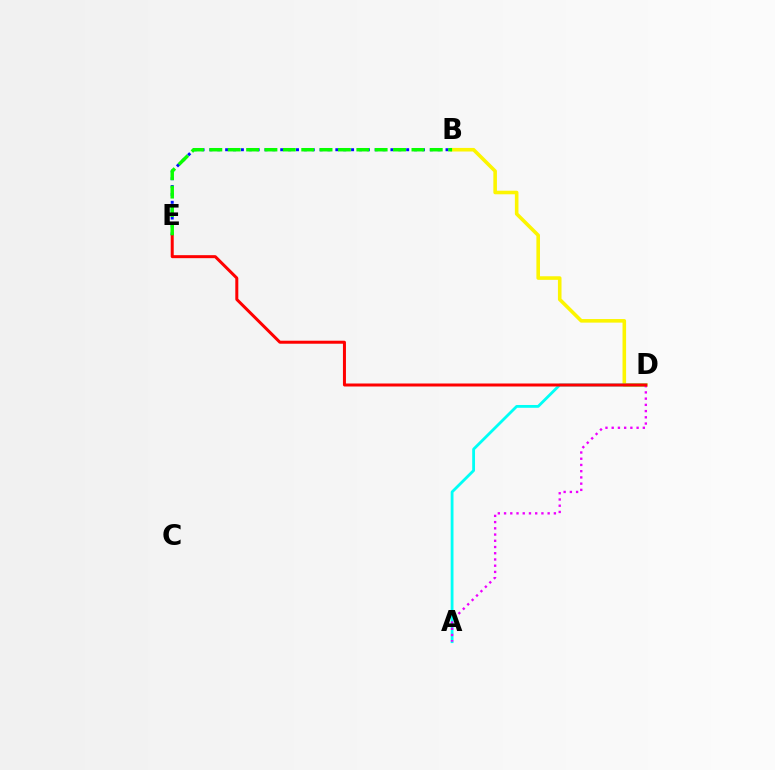{('B', 'D'): [{'color': '#fcf500', 'line_style': 'solid', 'thickness': 2.58}], ('B', 'E'): [{'color': '#0010ff', 'line_style': 'dotted', 'thickness': 2.14}, {'color': '#08ff00', 'line_style': 'dashed', 'thickness': 2.5}], ('A', 'D'): [{'color': '#00fff6', 'line_style': 'solid', 'thickness': 2.02}, {'color': '#ee00ff', 'line_style': 'dotted', 'thickness': 1.69}], ('D', 'E'): [{'color': '#ff0000', 'line_style': 'solid', 'thickness': 2.16}]}